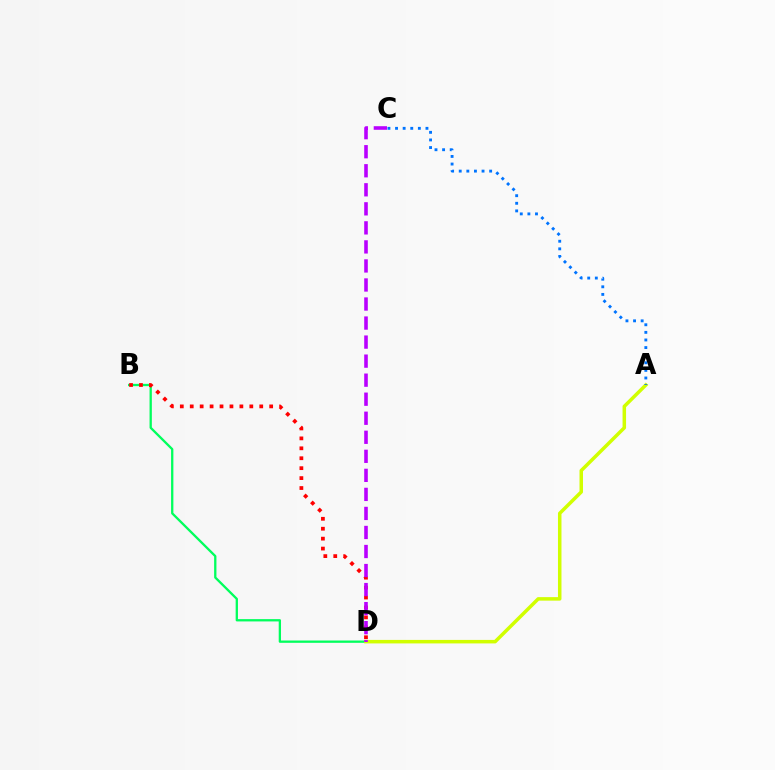{('B', 'D'): [{'color': '#00ff5c', 'line_style': 'solid', 'thickness': 1.66}, {'color': '#ff0000', 'line_style': 'dotted', 'thickness': 2.7}], ('A', 'D'): [{'color': '#d1ff00', 'line_style': 'solid', 'thickness': 2.52}], ('A', 'C'): [{'color': '#0074ff', 'line_style': 'dotted', 'thickness': 2.07}], ('C', 'D'): [{'color': '#b900ff', 'line_style': 'dashed', 'thickness': 2.59}]}